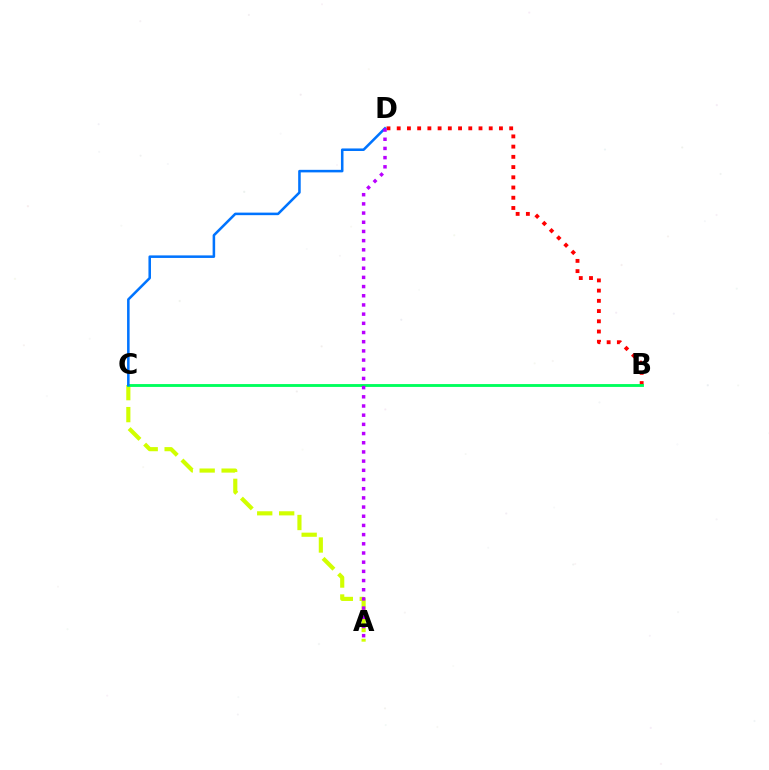{('A', 'C'): [{'color': '#d1ff00', 'line_style': 'dashed', 'thickness': 2.98}], ('B', 'D'): [{'color': '#ff0000', 'line_style': 'dotted', 'thickness': 2.78}], ('B', 'C'): [{'color': '#00ff5c', 'line_style': 'solid', 'thickness': 2.06}], ('C', 'D'): [{'color': '#0074ff', 'line_style': 'solid', 'thickness': 1.83}], ('A', 'D'): [{'color': '#b900ff', 'line_style': 'dotted', 'thickness': 2.5}]}